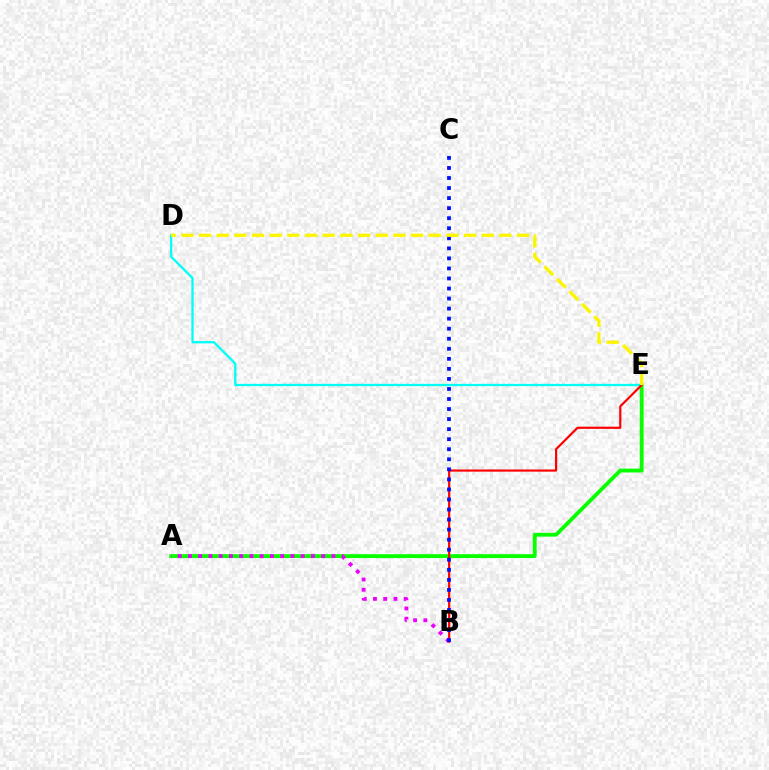{('D', 'E'): [{'color': '#00fff6', 'line_style': 'solid', 'thickness': 1.65}, {'color': '#fcf500', 'line_style': 'dashed', 'thickness': 2.4}], ('A', 'E'): [{'color': '#08ff00', 'line_style': 'solid', 'thickness': 2.76}], ('B', 'E'): [{'color': '#ff0000', 'line_style': 'solid', 'thickness': 1.57}], ('A', 'B'): [{'color': '#ee00ff', 'line_style': 'dotted', 'thickness': 2.79}], ('B', 'C'): [{'color': '#0010ff', 'line_style': 'dotted', 'thickness': 2.73}]}